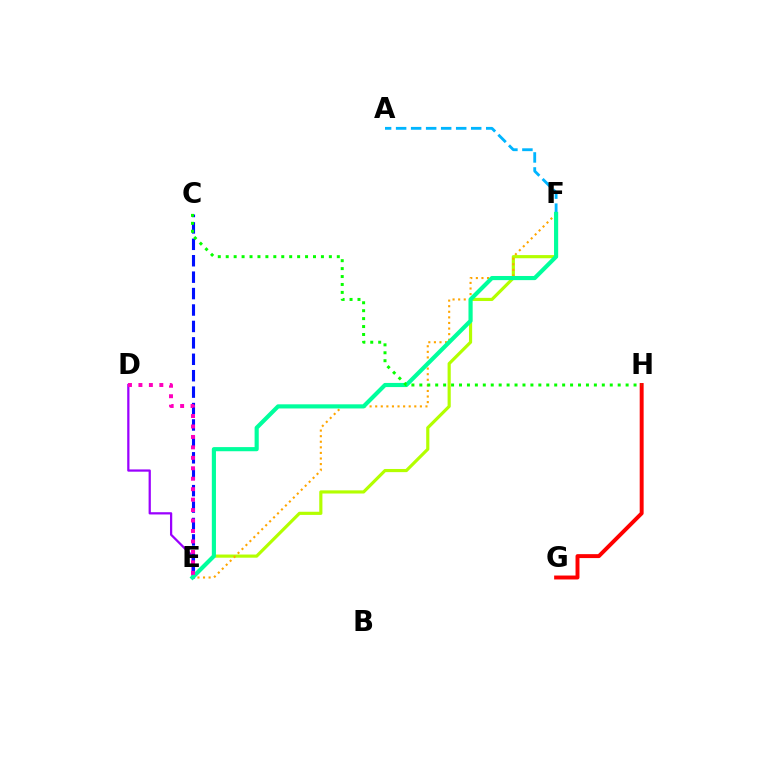{('G', 'H'): [{'color': '#ff0000', 'line_style': 'solid', 'thickness': 2.83}], ('E', 'F'): [{'color': '#b3ff00', 'line_style': 'solid', 'thickness': 2.28}, {'color': '#ffa500', 'line_style': 'dotted', 'thickness': 1.52}, {'color': '#00ff9d', 'line_style': 'solid', 'thickness': 2.98}], ('D', 'E'): [{'color': '#9b00ff', 'line_style': 'solid', 'thickness': 1.62}, {'color': '#ff00bd', 'line_style': 'dotted', 'thickness': 2.84}], ('A', 'F'): [{'color': '#00b5ff', 'line_style': 'dashed', 'thickness': 2.04}], ('C', 'E'): [{'color': '#0010ff', 'line_style': 'dashed', 'thickness': 2.23}], ('C', 'H'): [{'color': '#08ff00', 'line_style': 'dotted', 'thickness': 2.16}]}